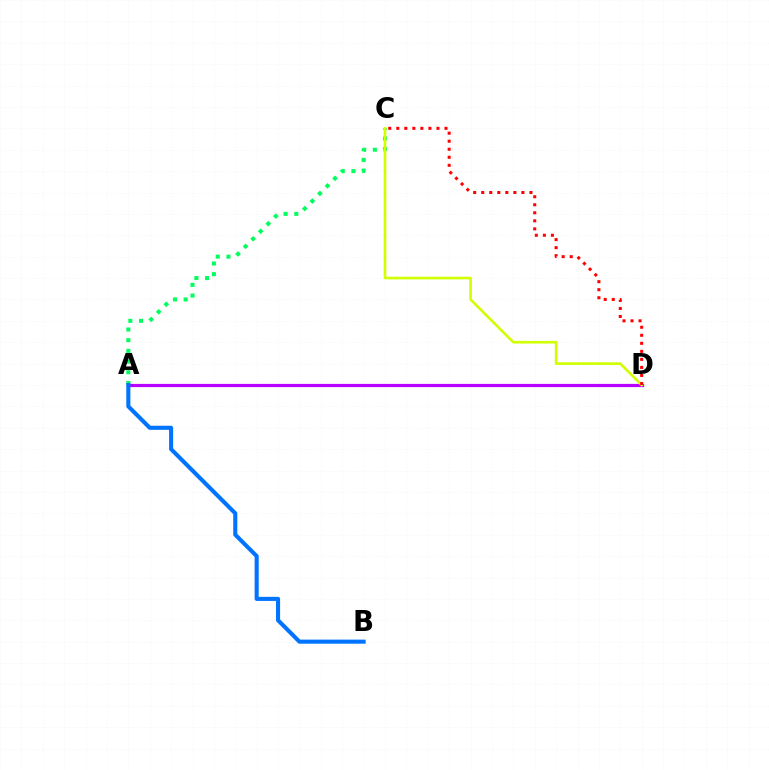{('A', 'C'): [{'color': '#00ff5c', 'line_style': 'dotted', 'thickness': 2.91}], ('A', 'D'): [{'color': '#b900ff', 'line_style': 'solid', 'thickness': 2.31}], ('C', 'D'): [{'color': '#d1ff00', 'line_style': 'solid', 'thickness': 1.89}, {'color': '#ff0000', 'line_style': 'dotted', 'thickness': 2.18}], ('A', 'B'): [{'color': '#0074ff', 'line_style': 'solid', 'thickness': 2.94}]}